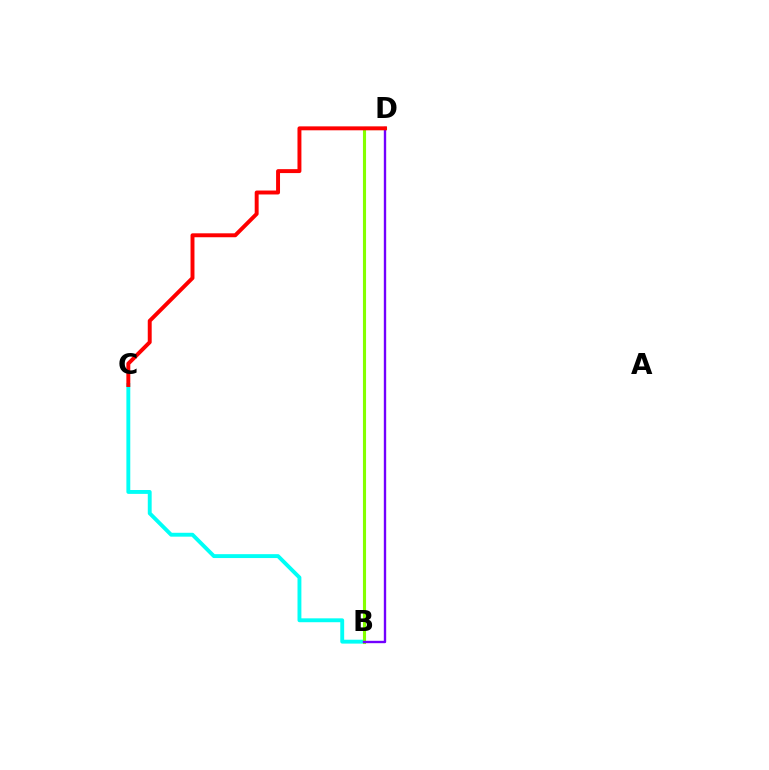{('B', 'C'): [{'color': '#00fff6', 'line_style': 'solid', 'thickness': 2.8}], ('B', 'D'): [{'color': '#84ff00', 'line_style': 'solid', 'thickness': 2.24}, {'color': '#7200ff', 'line_style': 'solid', 'thickness': 1.71}], ('C', 'D'): [{'color': '#ff0000', 'line_style': 'solid', 'thickness': 2.83}]}